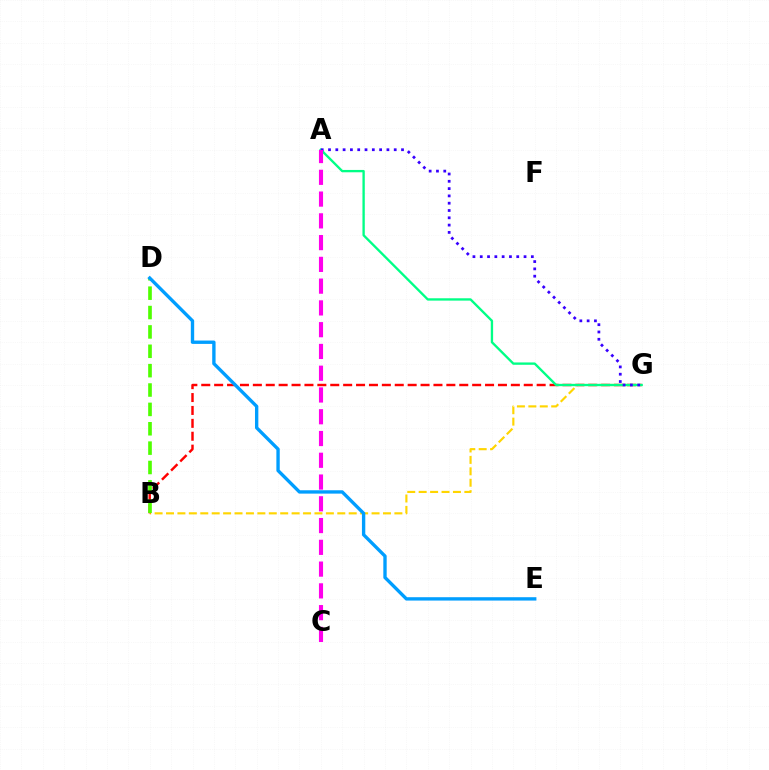{('B', 'G'): [{'color': '#ffd500', 'line_style': 'dashed', 'thickness': 1.55}, {'color': '#ff0000', 'line_style': 'dashed', 'thickness': 1.75}], ('A', 'G'): [{'color': '#00ff86', 'line_style': 'solid', 'thickness': 1.69}, {'color': '#3700ff', 'line_style': 'dotted', 'thickness': 1.98}], ('B', 'D'): [{'color': '#4fff00', 'line_style': 'dashed', 'thickness': 2.63}], ('A', 'C'): [{'color': '#ff00ed', 'line_style': 'dashed', 'thickness': 2.96}], ('D', 'E'): [{'color': '#009eff', 'line_style': 'solid', 'thickness': 2.42}]}